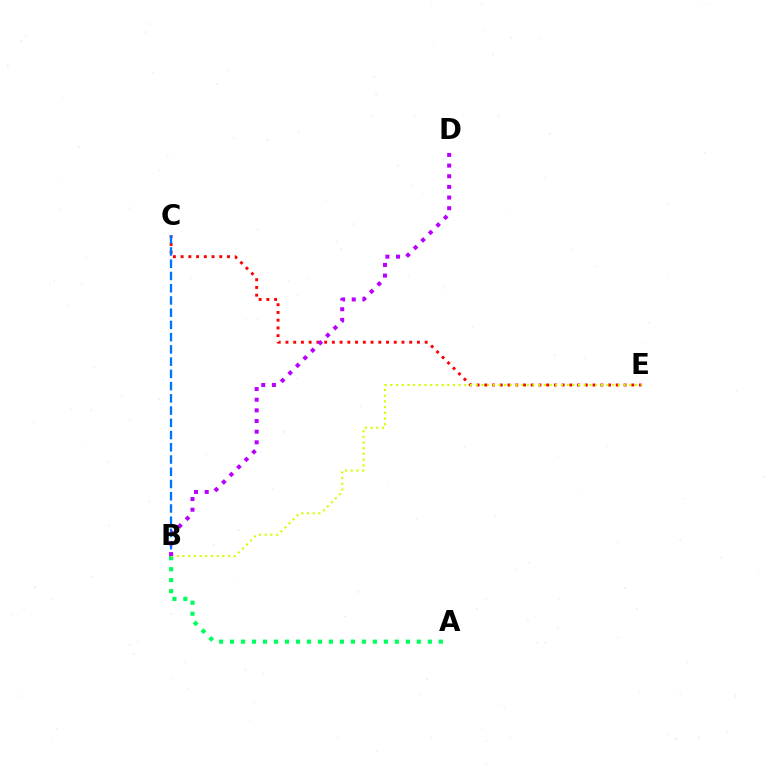{('C', 'E'): [{'color': '#ff0000', 'line_style': 'dotted', 'thickness': 2.1}], ('B', 'C'): [{'color': '#0074ff', 'line_style': 'dashed', 'thickness': 1.66}], ('A', 'B'): [{'color': '#00ff5c', 'line_style': 'dotted', 'thickness': 2.99}], ('B', 'E'): [{'color': '#d1ff00', 'line_style': 'dotted', 'thickness': 1.55}], ('B', 'D'): [{'color': '#b900ff', 'line_style': 'dotted', 'thickness': 2.89}]}